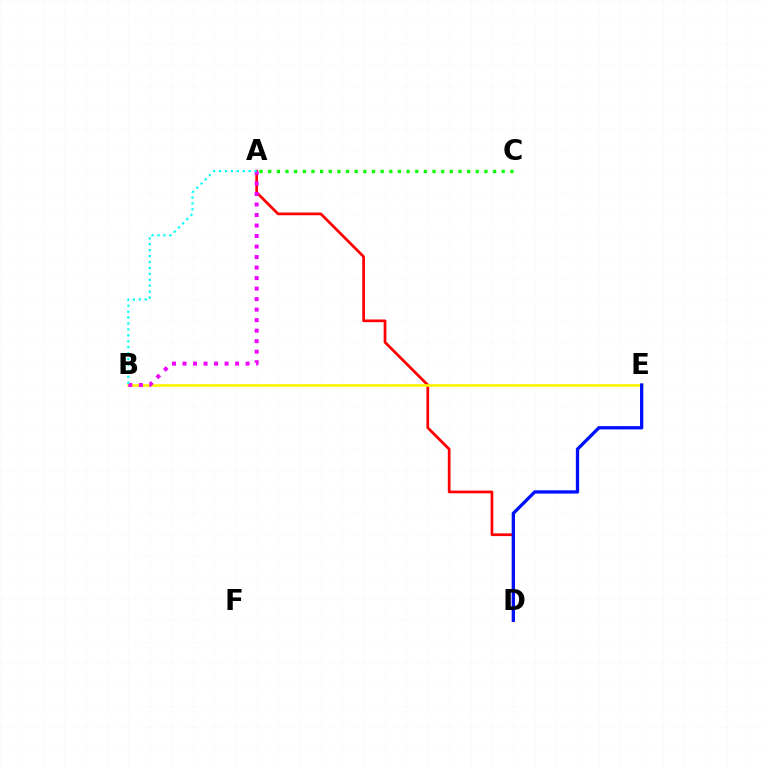{('A', 'D'): [{'color': '#ff0000', 'line_style': 'solid', 'thickness': 1.96}], ('B', 'E'): [{'color': '#fcf500', 'line_style': 'solid', 'thickness': 1.89}], ('A', 'B'): [{'color': '#ee00ff', 'line_style': 'dotted', 'thickness': 2.86}, {'color': '#00fff6', 'line_style': 'dotted', 'thickness': 1.61}], ('D', 'E'): [{'color': '#0010ff', 'line_style': 'solid', 'thickness': 2.37}], ('A', 'C'): [{'color': '#08ff00', 'line_style': 'dotted', 'thickness': 2.35}]}